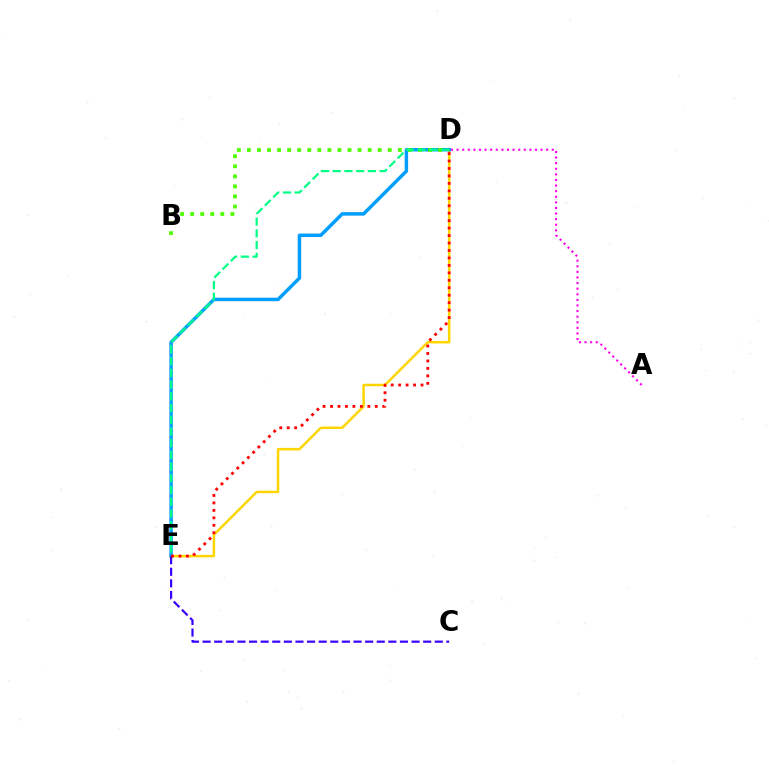{('D', 'E'): [{'color': '#ffd500', 'line_style': 'solid', 'thickness': 1.79}, {'color': '#009eff', 'line_style': 'solid', 'thickness': 2.5}, {'color': '#ff0000', 'line_style': 'dotted', 'thickness': 2.03}, {'color': '#00ff86', 'line_style': 'dashed', 'thickness': 1.59}], ('A', 'D'): [{'color': '#ff00ed', 'line_style': 'dotted', 'thickness': 1.52}], ('C', 'E'): [{'color': '#3700ff', 'line_style': 'dashed', 'thickness': 1.58}], ('B', 'D'): [{'color': '#4fff00', 'line_style': 'dotted', 'thickness': 2.73}]}